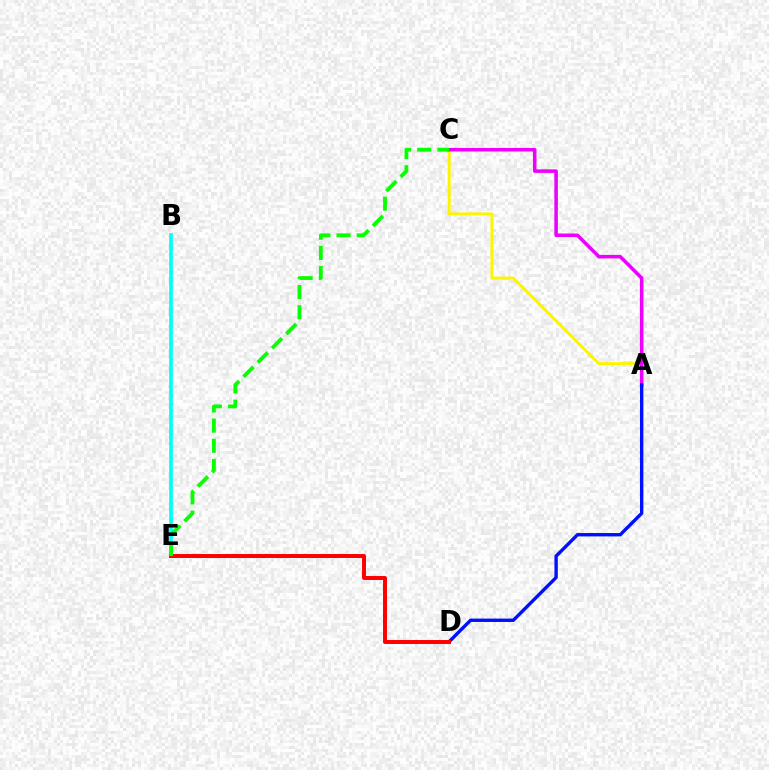{('A', 'C'): [{'color': '#fcf500', 'line_style': 'solid', 'thickness': 2.14}, {'color': '#ee00ff', 'line_style': 'solid', 'thickness': 2.55}], ('B', 'E'): [{'color': '#00fff6', 'line_style': 'solid', 'thickness': 2.65}], ('A', 'D'): [{'color': '#0010ff', 'line_style': 'solid', 'thickness': 2.43}], ('D', 'E'): [{'color': '#ff0000', 'line_style': 'solid', 'thickness': 2.85}], ('C', 'E'): [{'color': '#08ff00', 'line_style': 'dashed', 'thickness': 2.74}]}